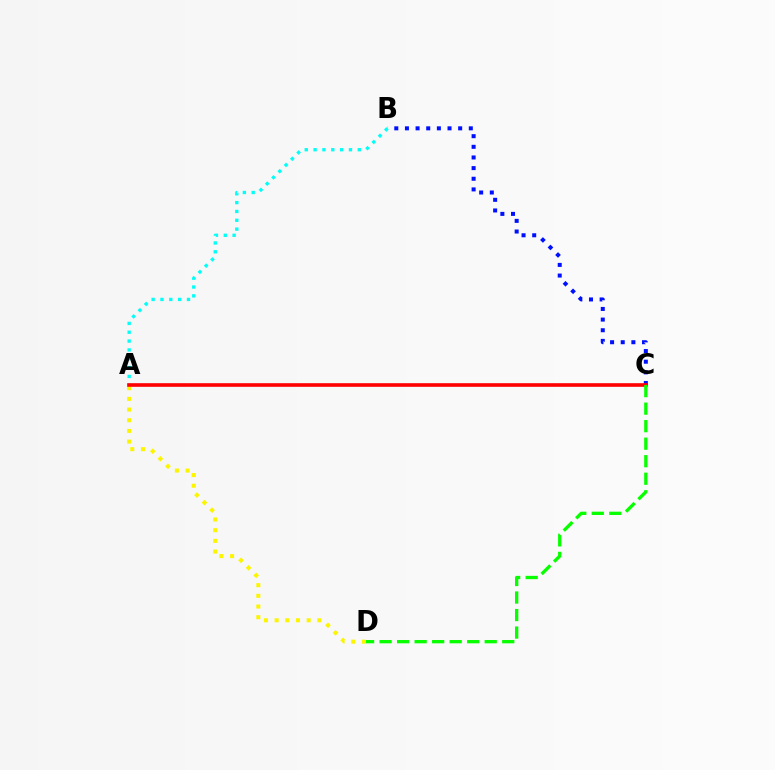{('A', 'D'): [{'color': '#fcf500', 'line_style': 'dotted', 'thickness': 2.9}], ('B', 'C'): [{'color': '#0010ff', 'line_style': 'dotted', 'thickness': 2.89}], ('A', 'B'): [{'color': '#00fff6', 'line_style': 'dotted', 'thickness': 2.4}], ('A', 'C'): [{'color': '#ee00ff', 'line_style': 'solid', 'thickness': 1.56}, {'color': '#ff0000', 'line_style': 'solid', 'thickness': 2.59}], ('C', 'D'): [{'color': '#08ff00', 'line_style': 'dashed', 'thickness': 2.38}]}